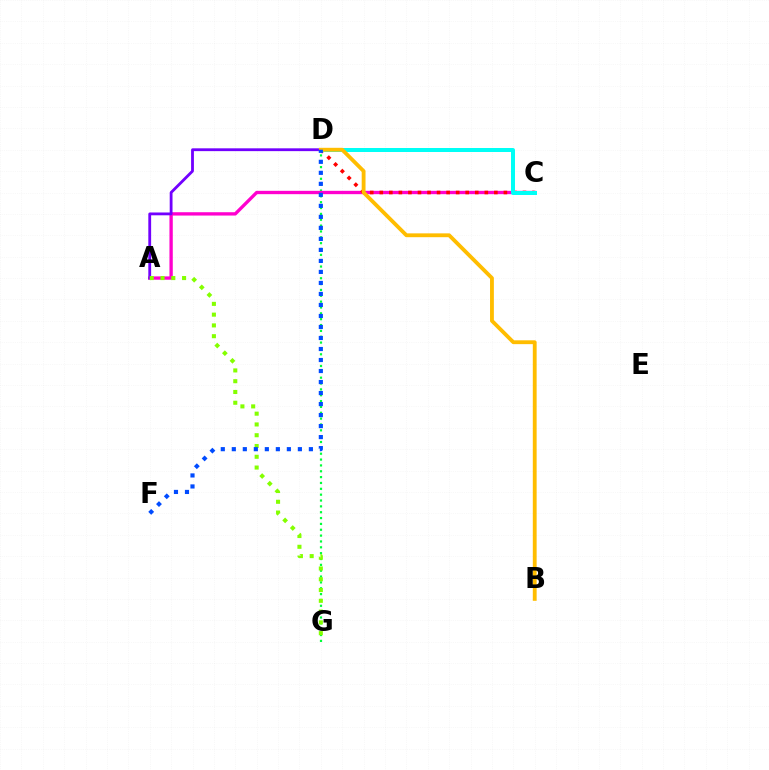{('D', 'G'): [{'color': '#00ff39', 'line_style': 'dotted', 'thickness': 1.59}], ('A', 'C'): [{'color': '#ff00cf', 'line_style': 'solid', 'thickness': 2.4}], ('C', 'D'): [{'color': '#ff0000', 'line_style': 'dotted', 'thickness': 2.59}, {'color': '#00fff6', 'line_style': 'solid', 'thickness': 2.88}], ('A', 'D'): [{'color': '#7200ff', 'line_style': 'solid', 'thickness': 2.03}], ('A', 'G'): [{'color': '#84ff00', 'line_style': 'dotted', 'thickness': 2.93}], ('B', 'D'): [{'color': '#ffbd00', 'line_style': 'solid', 'thickness': 2.76}], ('D', 'F'): [{'color': '#004bff', 'line_style': 'dotted', 'thickness': 2.99}]}